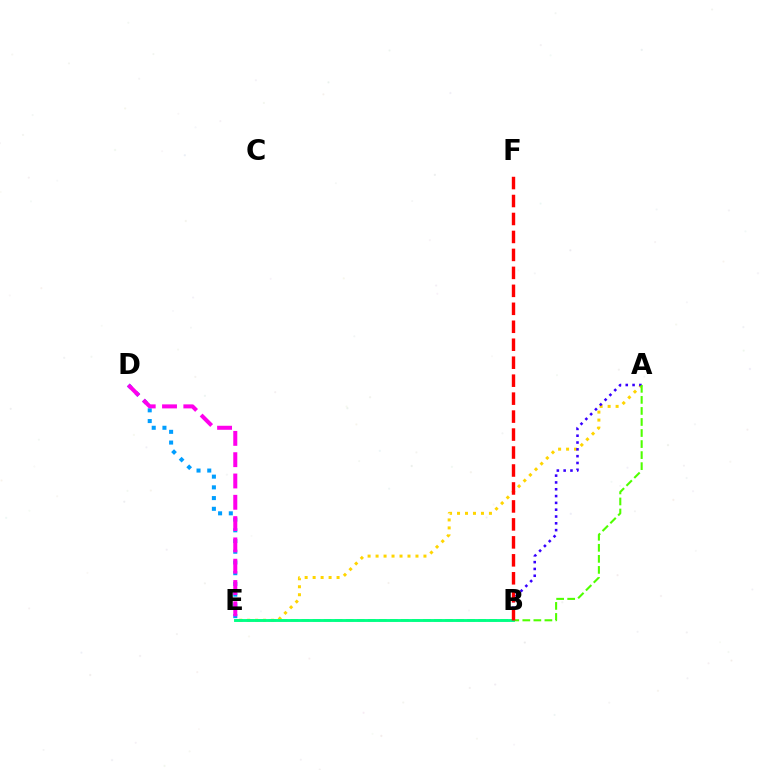{('A', 'E'): [{'color': '#ffd500', 'line_style': 'dotted', 'thickness': 2.17}, {'color': '#4fff00', 'line_style': 'dashed', 'thickness': 1.5}], ('D', 'E'): [{'color': '#009eff', 'line_style': 'dotted', 'thickness': 2.91}, {'color': '#ff00ed', 'line_style': 'dashed', 'thickness': 2.89}], ('A', 'B'): [{'color': '#3700ff', 'line_style': 'dotted', 'thickness': 1.85}], ('B', 'E'): [{'color': '#00ff86', 'line_style': 'solid', 'thickness': 2.08}], ('B', 'F'): [{'color': '#ff0000', 'line_style': 'dashed', 'thickness': 2.44}]}